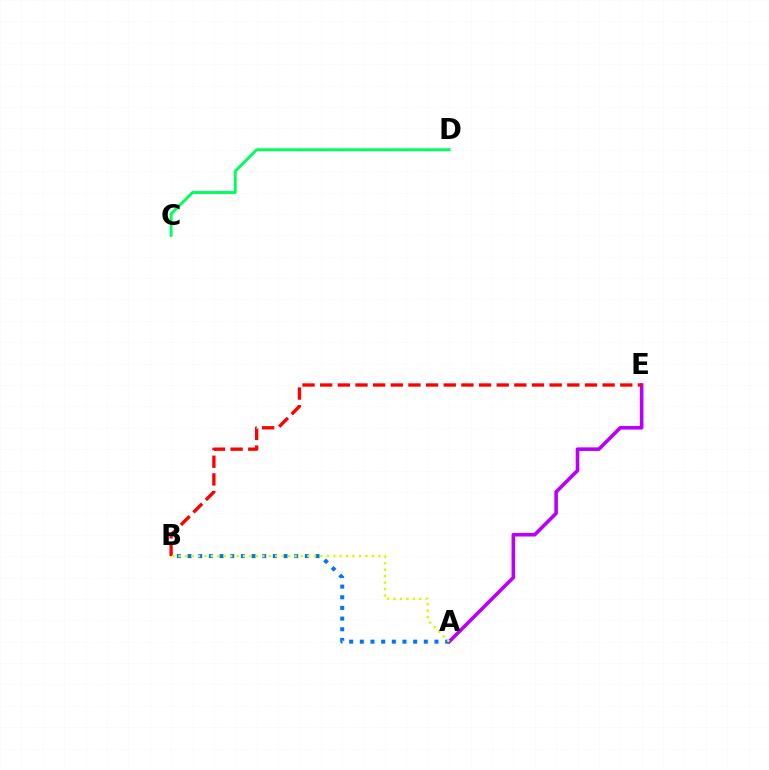{('A', 'E'): [{'color': '#b900ff', 'line_style': 'solid', 'thickness': 2.59}], ('B', 'E'): [{'color': '#ff0000', 'line_style': 'dashed', 'thickness': 2.4}], ('A', 'B'): [{'color': '#0074ff', 'line_style': 'dotted', 'thickness': 2.9}, {'color': '#d1ff00', 'line_style': 'dotted', 'thickness': 1.75}], ('C', 'D'): [{'color': '#00ff5c', 'line_style': 'solid', 'thickness': 2.1}]}